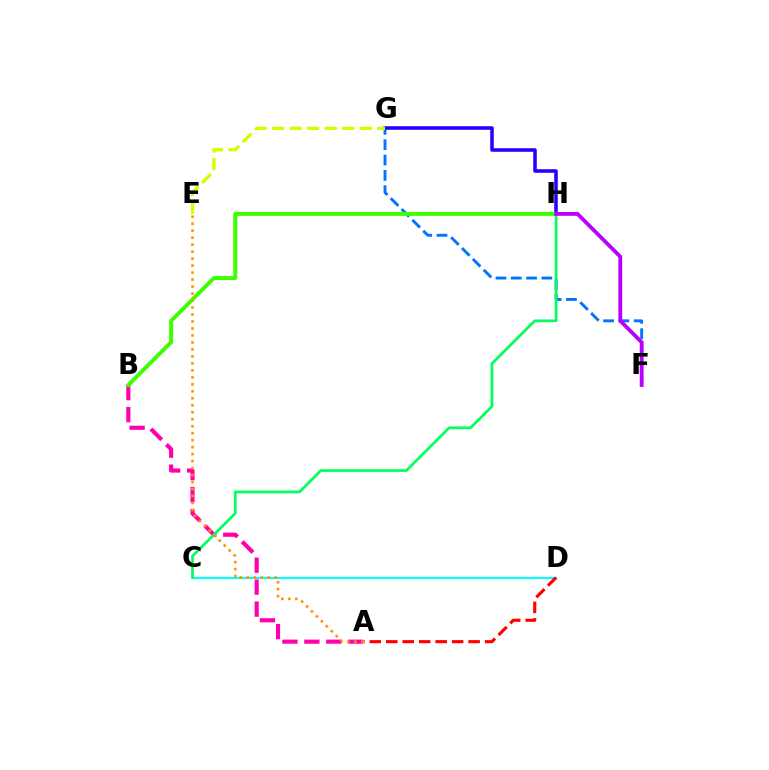{('F', 'G'): [{'color': '#0074ff', 'line_style': 'dashed', 'thickness': 2.08}], ('G', 'H'): [{'color': '#2500ff', 'line_style': 'solid', 'thickness': 2.55}], ('A', 'B'): [{'color': '#ff00ac', 'line_style': 'dashed', 'thickness': 2.98}], ('B', 'H'): [{'color': '#3dff00', 'line_style': 'solid', 'thickness': 2.85}], ('C', 'D'): [{'color': '#00fff6', 'line_style': 'solid', 'thickness': 1.56}], ('A', 'D'): [{'color': '#ff0000', 'line_style': 'dashed', 'thickness': 2.24}], ('C', 'H'): [{'color': '#00ff5c', 'line_style': 'solid', 'thickness': 1.95}], ('F', 'H'): [{'color': '#b900ff', 'line_style': 'solid', 'thickness': 2.76}], ('A', 'E'): [{'color': '#ff9400', 'line_style': 'dotted', 'thickness': 1.9}], ('E', 'G'): [{'color': '#d1ff00', 'line_style': 'dashed', 'thickness': 2.38}]}